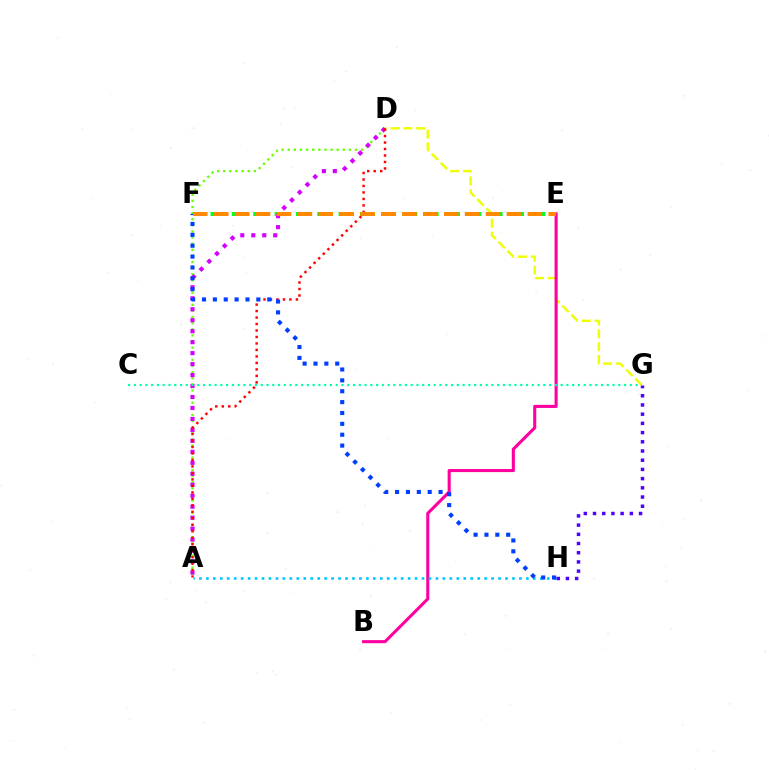{('D', 'G'): [{'color': '#eeff00', 'line_style': 'dashed', 'thickness': 1.74}], ('A', 'D'): [{'color': '#66ff00', 'line_style': 'dotted', 'thickness': 1.66}, {'color': '#d600ff', 'line_style': 'dotted', 'thickness': 2.98}, {'color': '#ff0000', 'line_style': 'dotted', 'thickness': 1.76}], ('E', 'F'): [{'color': '#00ff27', 'line_style': 'dotted', 'thickness': 2.9}, {'color': '#ff8800', 'line_style': 'dashed', 'thickness': 2.84}], ('B', 'E'): [{'color': '#ff00a0', 'line_style': 'solid', 'thickness': 2.22}], ('A', 'H'): [{'color': '#00c7ff', 'line_style': 'dotted', 'thickness': 1.89}], ('G', 'H'): [{'color': '#4f00ff', 'line_style': 'dotted', 'thickness': 2.5}], ('C', 'G'): [{'color': '#00ffaf', 'line_style': 'dotted', 'thickness': 1.57}], ('F', 'H'): [{'color': '#003fff', 'line_style': 'dotted', 'thickness': 2.95}]}